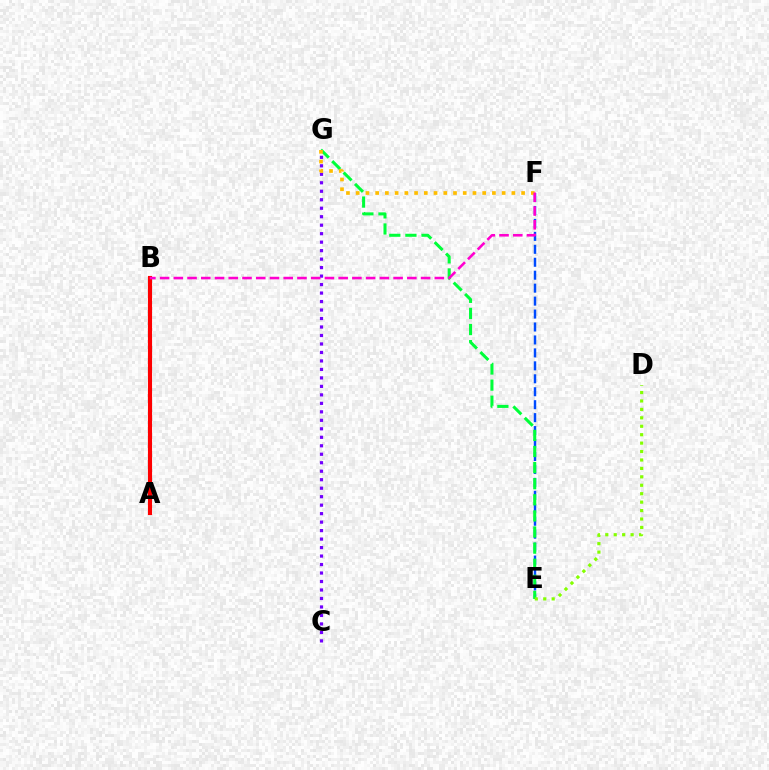{('E', 'F'): [{'color': '#004bff', 'line_style': 'dashed', 'thickness': 1.76}], ('C', 'G'): [{'color': '#7200ff', 'line_style': 'dotted', 'thickness': 2.31}], ('E', 'G'): [{'color': '#00ff39', 'line_style': 'dashed', 'thickness': 2.19}], ('A', 'B'): [{'color': '#00fff6', 'line_style': 'dotted', 'thickness': 2.97}, {'color': '#ff0000', 'line_style': 'solid', 'thickness': 2.96}], ('D', 'E'): [{'color': '#84ff00', 'line_style': 'dotted', 'thickness': 2.29}], ('F', 'G'): [{'color': '#ffbd00', 'line_style': 'dotted', 'thickness': 2.64}], ('B', 'F'): [{'color': '#ff00cf', 'line_style': 'dashed', 'thickness': 1.87}]}